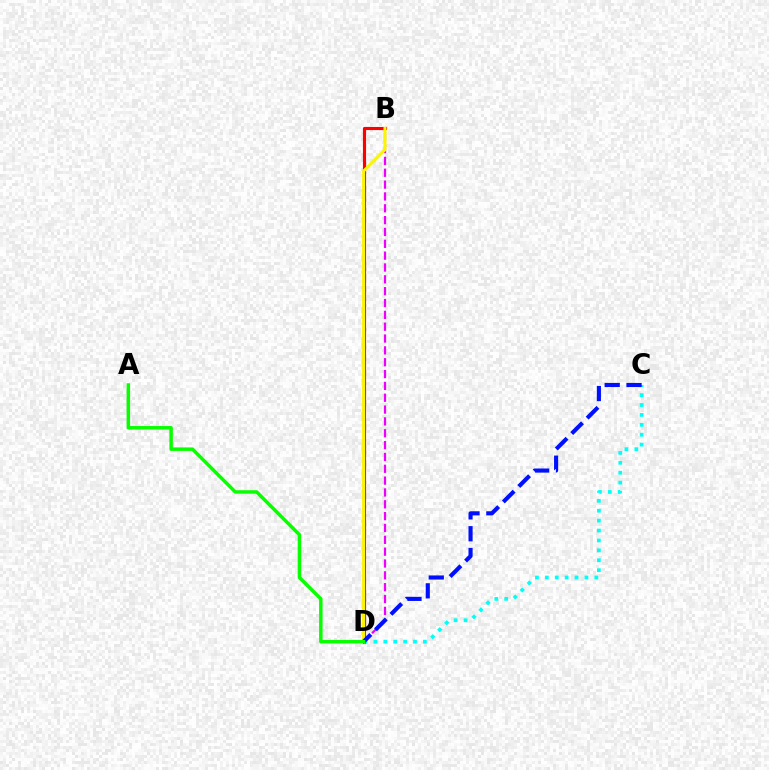{('B', 'D'): [{'color': '#ee00ff', 'line_style': 'dashed', 'thickness': 1.61}, {'color': '#ff0000', 'line_style': 'solid', 'thickness': 2.27}, {'color': '#fcf500', 'line_style': 'solid', 'thickness': 2.17}], ('C', 'D'): [{'color': '#00fff6', 'line_style': 'dotted', 'thickness': 2.69}, {'color': '#0010ff', 'line_style': 'dashed', 'thickness': 2.97}], ('A', 'D'): [{'color': '#08ff00', 'line_style': 'solid', 'thickness': 2.5}]}